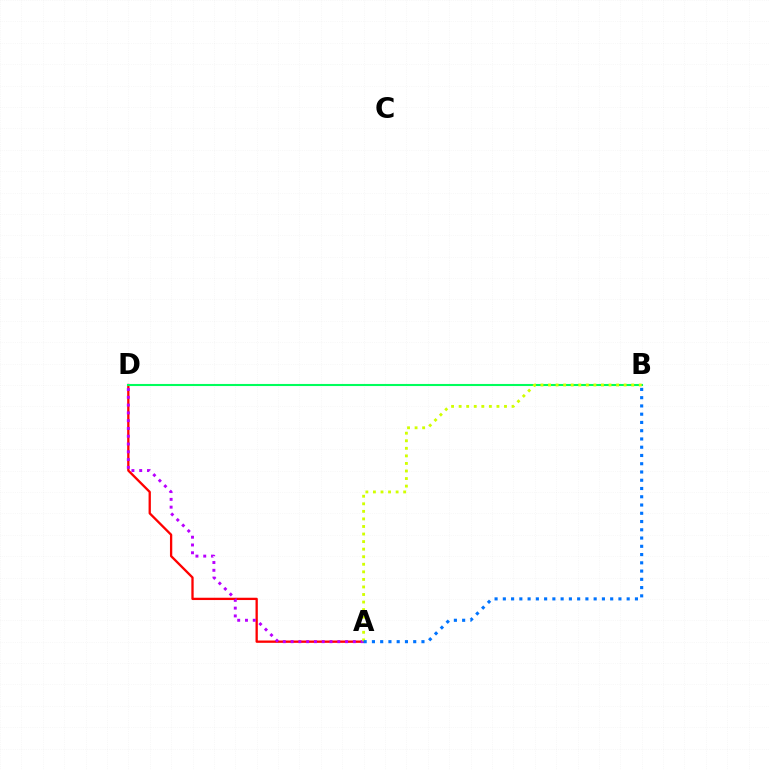{('A', 'D'): [{'color': '#ff0000', 'line_style': 'solid', 'thickness': 1.66}, {'color': '#b900ff', 'line_style': 'dotted', 'thickness': 2.11}], ('B', 'D'): [{'color': '#00ff5c', 'line_style': 'solid', 'thickness': 1.5}], ('A', 'B'): [{'color': '#d1ff00', 'line_style': 'dotted', 'thickness': 2.05}, {'color': '#0074ff', 'line_style': 'dotted', 'thickness': 2.24}]}